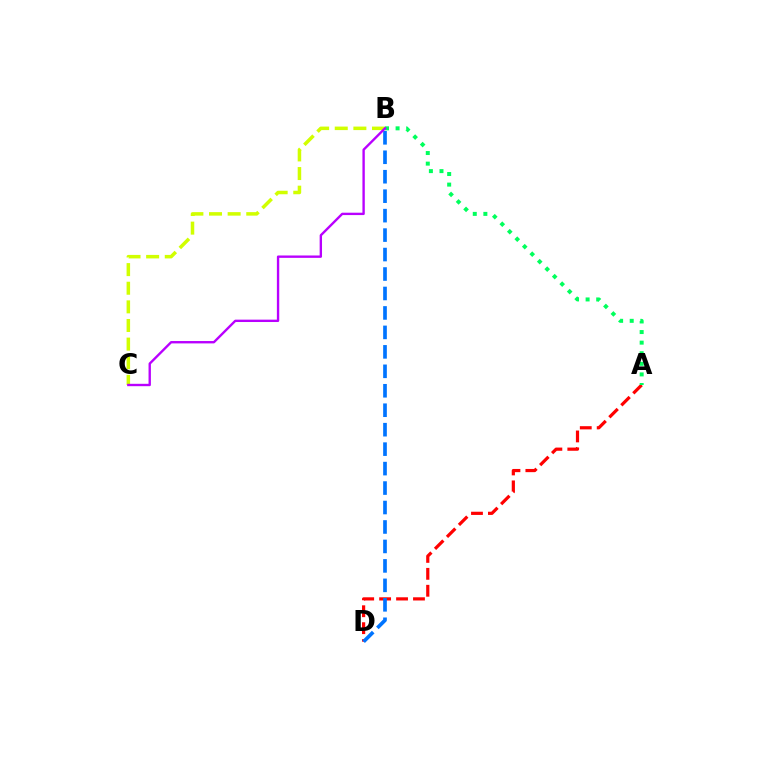{('B', 'C'): [{'color': '#d1ff00', 'line_style': 'dashed', 'thickness': 2.53}, {'color': '#b900ff', 'line_style': 'solid', 'thickness': 1.71}], ('A', 'D'): [{'color': '#ff0000', 'line_style': 'dashed', 'thickness': 2.3}], ('B', 'D'): [{'color': '#0074ff', 'line_style': 'dashed', 'thickness': 2.64}], ('A', 'B'): [{'color': '#00ff5c', 'line_style': 'dotted', 'thickness': 2.88}]}